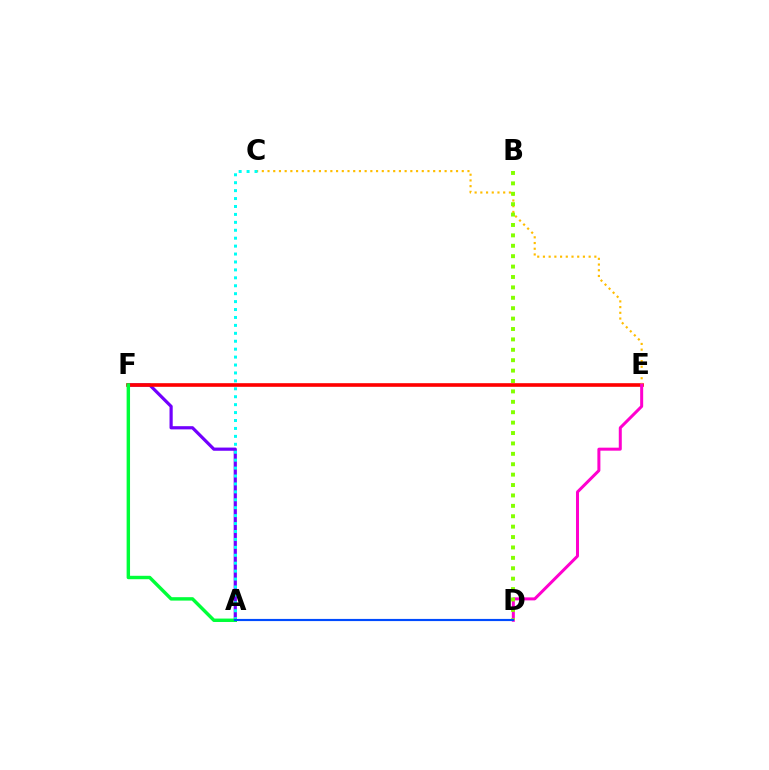{('A', 'F'): [{'color': '#7200ff', 'line_style': 'solid', 'thickness': 2.3}, {'color': '#00ff39', 'line_style': 'solid', 'thickness': 2.46}], ('E', 'F'): [{'color': '#ff0000', 'line_style': 'solid', 'thickness': 2.61}], ('C', 'E'): [{'color': '#ffbd00', 'line_style': 'dotted', 'thickness': 1.55}], ('A', 'C'): [{'color': '#00fff6', 'line_style': 'dotted', 'thickness': 2.15}], ('D', 'E'): [{'color': '#ff00cf', 'line_style': 'solid', 'thickness': 2.16}], ('B', 'D'): [{'color': '#84ff00', 'line_style': 'dotted', 'thickness': 2.83}], ('A', 'D'): [{'color': '#004bff', 'line_style': 'solid', 'thickness': 1.56}]}